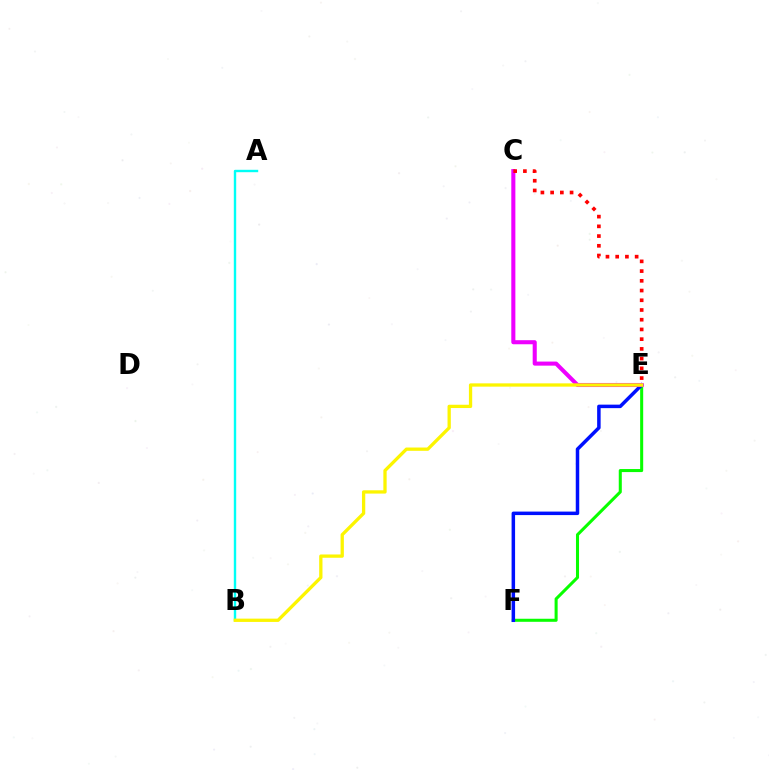{('E', 'F'): [{'color': '#08ff00', 'line_style': 'solid', 'thickness': 2.19}, {'color': '#0010ff', 'line_style': 'solid', 'thickness': 2.52}], ('C', 'E'): [{'color': '#ee00ff', 'line_style': 'solid', 'thickness': 2.93}, {'color': '#ff0000', 'line_style': 'dotted', 'thickness': 2.64}], ('A', 'B'): [{'color': '#00fff6', 'line_style': 'solid', 'thickness': 1.73}], ('B', 'E'): [{'color': '#fcf500', 'line_style': 'solid', 'thickness': 2.37}]}